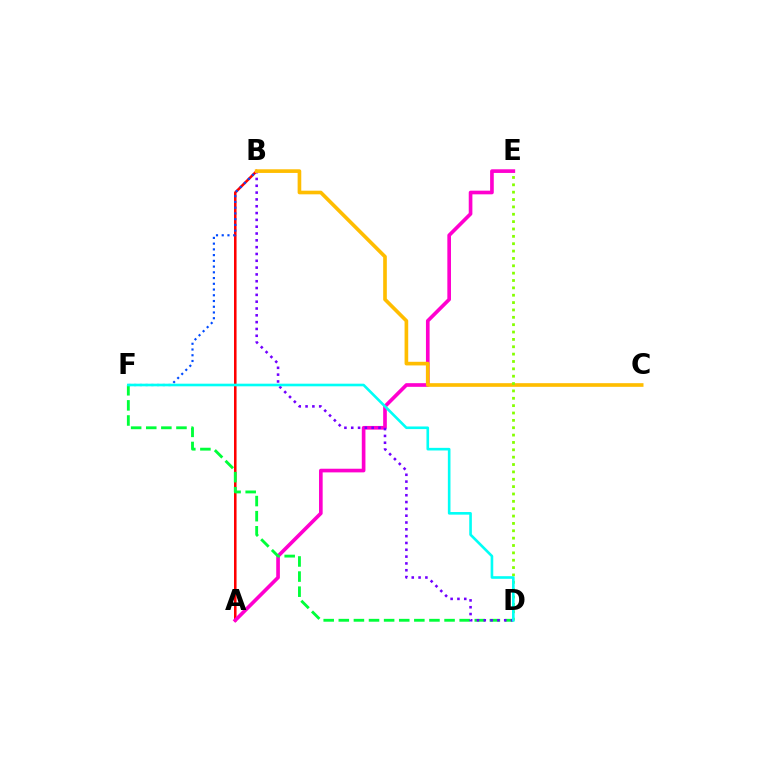{('A', 'B'): [{'color': '#ff0000', 'line_style': 'solid', 'thickness': 1.84}], ('B', 'F'): [{'color': '#004bff', 'line_style': 'dotted', 'thickness': 1.56}], ('A', 'E'): [{'color': '#ff00cf', 'line_style': 'solid', 'thickness': 2.63}], ('D', 'F'): [{'color': '#00ff39', 'line_style': 'dashed', 'thickness': 2.05}, {'color': '#00fff6', 'line_style': 'solid', 'thickness': 1.89}], ('B', 'D'): [{'color': '#7200ff', 'line_style': 'dotted', 'thickness': 1.85}], ('B', 'C'): [{'color': '#ffbd00', 'line_style': 'solid', 'thickness': 2.63}], ('D', 'E'): [{'color': '#84ff00', 'line_style': 'dotted', 'thickness': 2.0}]}